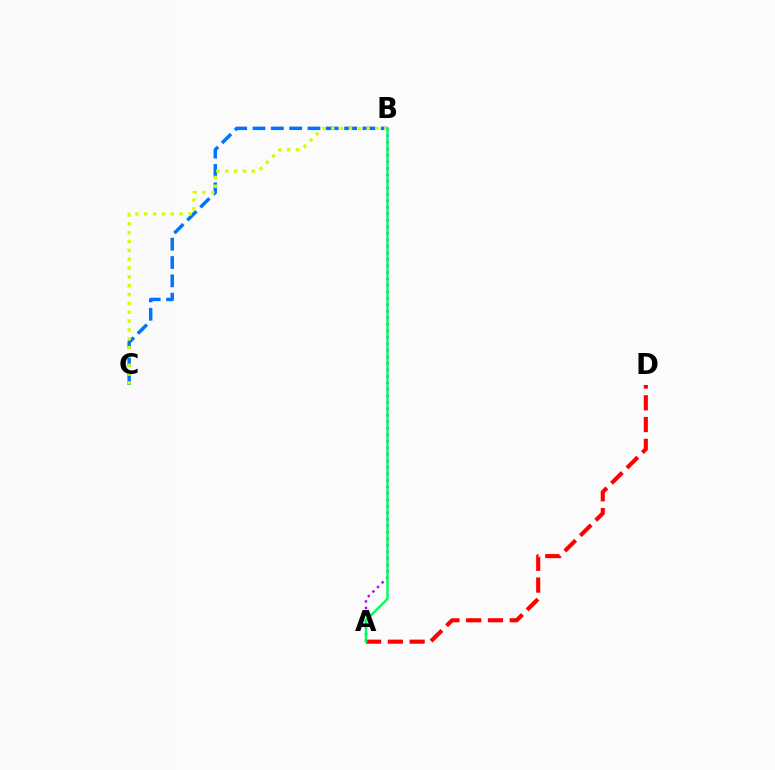{('A', 'D'): [{'color': '#ff0000', 'line_style': 'dashed', 'thickness': 2.96}], ('A', 'B'): [{'color': '#b900ff', 'line_style': 'dotted', 'thickness': 1.77}, {'color': '#00ff5c', 'line_style': 'solid', 'thickness': 1.76}], ('B', 'C'): [{'color': '#0074ff', 'line_style': 'dashed', 'thickness': 2.49}, {'color': '#d1ff00', 'line_style': 'dotted', 'thickness': 2.4}]}